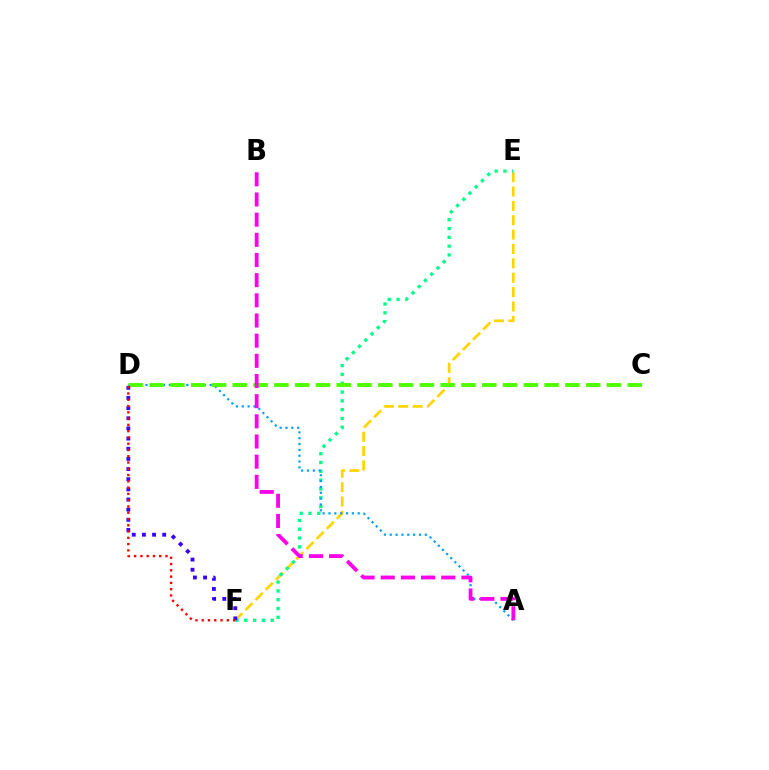{('E', 'F'): [{'color': '#ffd500', 'line_style': 'dashed', 'thickness': 1.95}, {'color': '#00ff86', 'line_style': 'dotted', 'thickness': 2.39}], ('A', 'D'): [{'color': '#009eff', 'line_style': 'dotted', 'thickness': 1.59}], ('C', 'D'): [{'color': '#4fff00', 'line_style': 'dashed', 'thickness': 2.82}], ('D', 'F'): [{'color': '#3700ff', 'line_style': 'dotted', 'thickness': 2.76}, {'color': '#ff0000', 'line_style': 'dotted', 'thickness': 1.7}], ('A', 'B'): [{'color': '#ff00ed', 'line_style': 'dashed', 'thickness': 2.74}]}